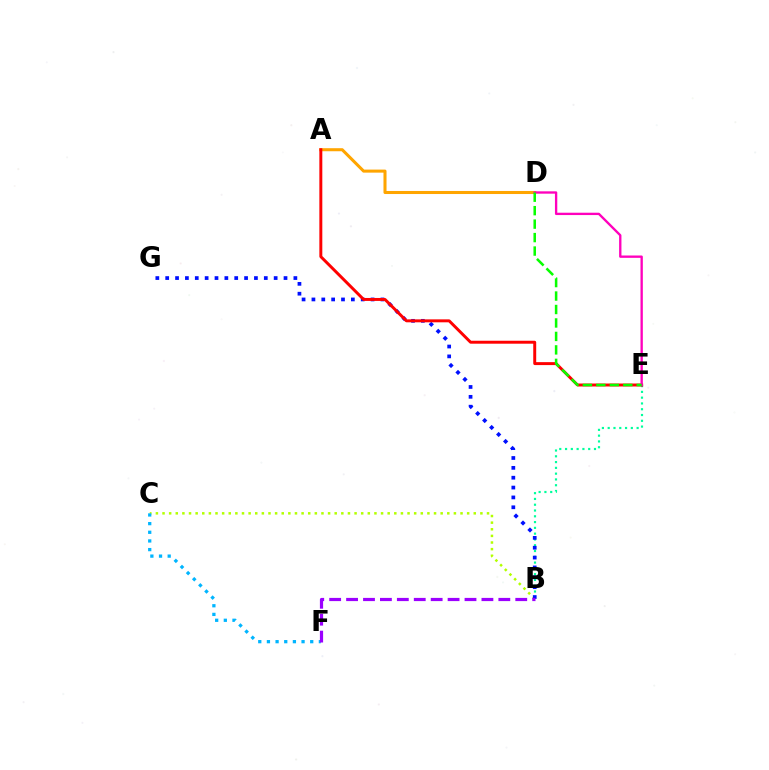{('B', 'C'): [{'color': '#b3ff00', 'line_style': 'dotted', 'thickness': 1.8}], ('A', 'D'): [{'color': '#ffa500', 'line_style': 'solid', 'thickness': 2.19}], ('C', 'F'): [{'color': '#00b5ff', 'line_style': 'dotted', 'thickness': 2.35}], ('B', 'E'): [{'color': '#00ff9d', 'line_style': 'dotted', 'thickness': 1.57}], ('B', 'G'): [{'color': '#0010ff', 'line_style': 'dotted', 'thickness': 2.68}], ('A', 'E'): [{'color': '#ff0000', 'line_style': 'solid', 'thickness': 2.13}], ('D', 'E'): [{'color': '#ff00bd', 'line_style': 'solid', 'thickness': 1.68}, {'color': '#08ff00', 'line_style': 'dashed', 'thickness': 1.83}], ('B', 'F'): [{'color': '#9b00ff', 'line_style': 'dashed', 'thickness': 2.3}]}